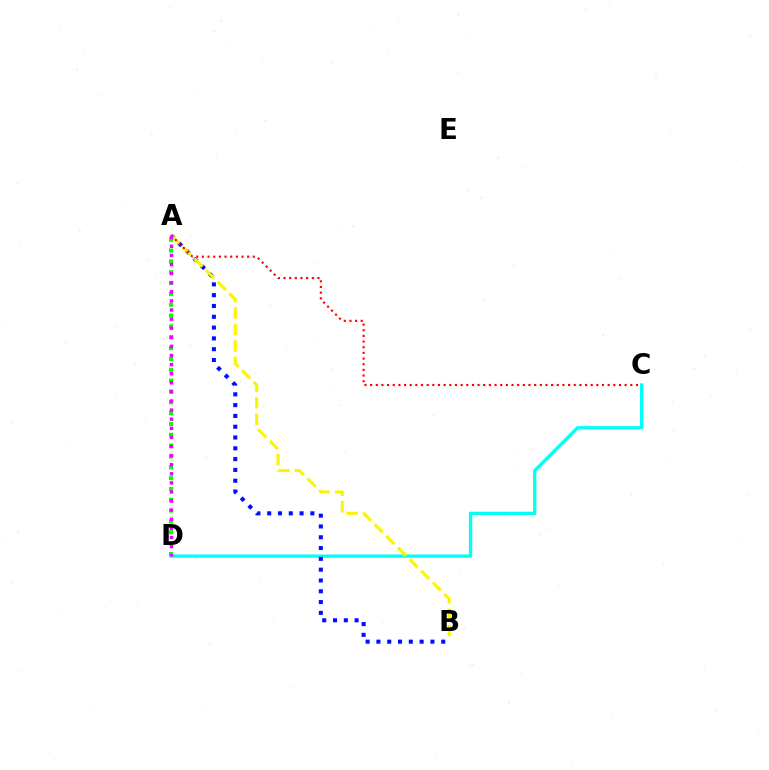{('A', 'D'): [{'color': '#08ff00', 'line_style': 'dotted', 'thickness': 2.94}, {'color': '#ee00ff', 'line_style': 'dotted', 'thickness': 2.47}], ('C', 'D'): [{'color': '#00fff6', 'line_style': 'solid', 'thickness': 2.36}], ('A', 'B'): [{'color': '#0010ff', 'line_style': 'dotted', 'thickness': 2.93}, {'color': '#fcf500', 'line_style': 'dashed', 'thickness': 2.23}], ('A', 'C'): [{'color': '#ff0000', 'line_style': 'dotted', 'thickness': 1.54}]}